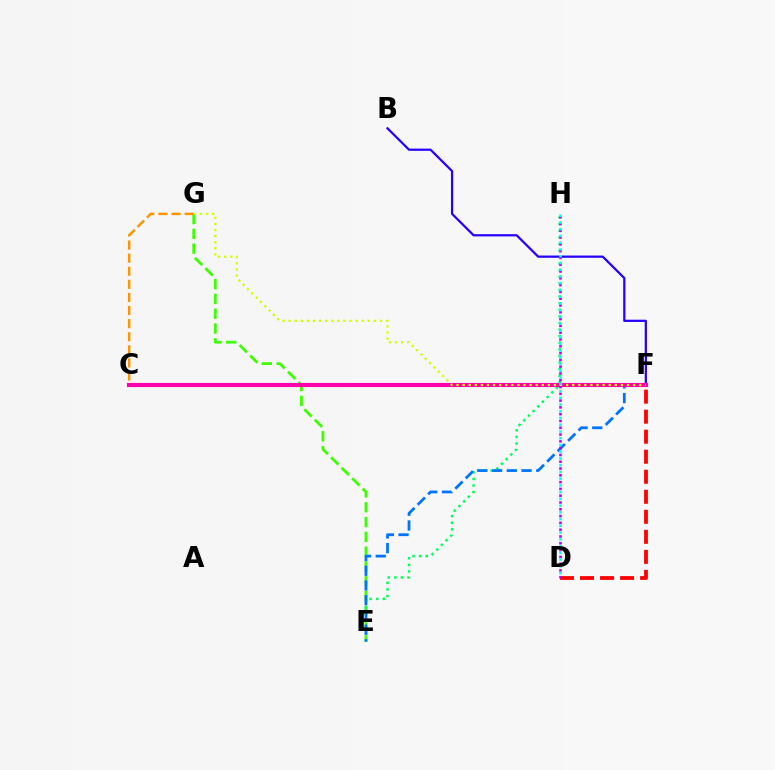{('E', 'G'): [{'color': '#3dff00', 'line_style': 'dashed', 'thickness': 2.01}], ('C', 'G'): [{'color': '#ff9400', 'line_style': 'dashed', 'thickness': 1.78}], ('E', 'H'): [{'color': '#00ff5c', 'line_style': 'dotted', 'thickness': 1.79}], ('E', 'F'): [{'color': '#0074ff', 'line_style': 'dashed', 'thickness': 2.0}], ('B', 'F'): [{'color': '#2500ff', 'line_style': 'solid', 'thickness': 1.61}], ('C', 'F'): [{'color': '#ff00ac', 'line_style': 'solid', 'thickness': 2.97}], ('D', 'F'): [{'color': '#ff0000', 'line_style': 'dashed', 'thickness': 2.72}], ('D', 'H'): [{'color': '#b900ff', 'line_style': 'dotted', 'thickness': 1.85}, {'color': '#00fff6', 'line_style': 'dotted', 'thickness': 1.83}], ('F', 'G'): [{'color': '#d1ff00', 'line_style': 'dotted', 'thickness': 1.65}]}